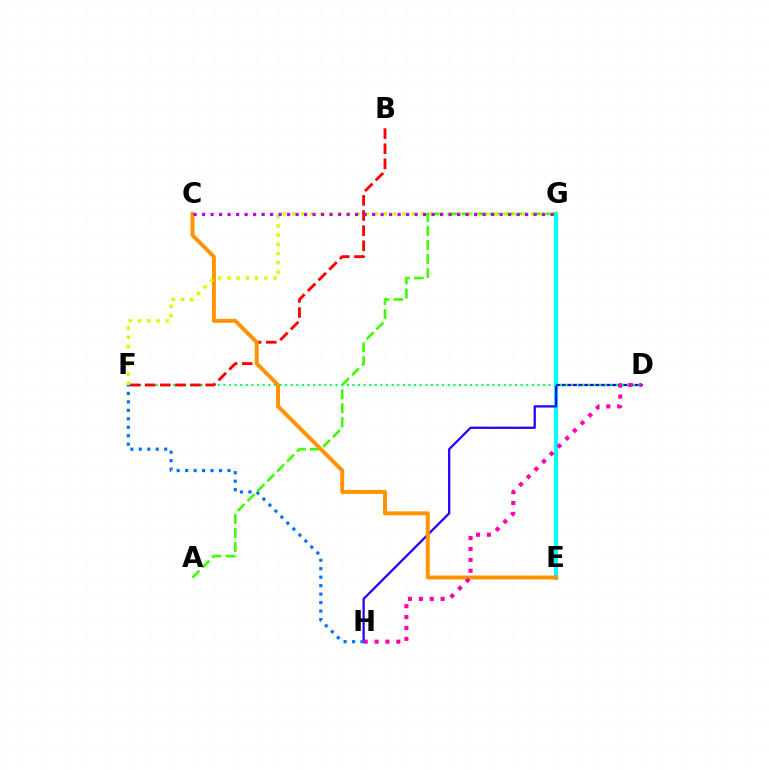{('E', 'G'): [{'color': '#00fff6', 'line_style': 'solid', 'thickness': 2.98}], ('A', 'G'): [{'color': '#3dff00', 'line_style': 'dashed', 'thickness': 1.9}], ('D', 'H'): [{'color': '#2500ff', 'line_style': 'solid', 'thickness': 1.63}, {'color': '#ff00ac', 'line_style': 'dotted', 'thickness': 2.96}], ('D', 'F'): [{'color': '#00ff5c', 'line_style': 'dotted', 'thickness': 1.52}], ('B', 'F'): [{'color': '#ff0000', 'line_style': 'dashed', 'thickness': 2.05}], ('C', 'E'): [{'color': '#ff9400', 'line_style': 'solid', 'thickness': 2.85}], ('F', 'G'): [{'color': '#d1ff00', 'line_style': 'dotted', 'thickness': 2.5}], ('C', 'G'): [{'color': '#b900ff', 'line_style': 'dotted', 'thickness': 2.31}], ('F', 'H'): [{'color': '#0074ff', 'line_style': 'dotted', 'thickness': 2.3}]}